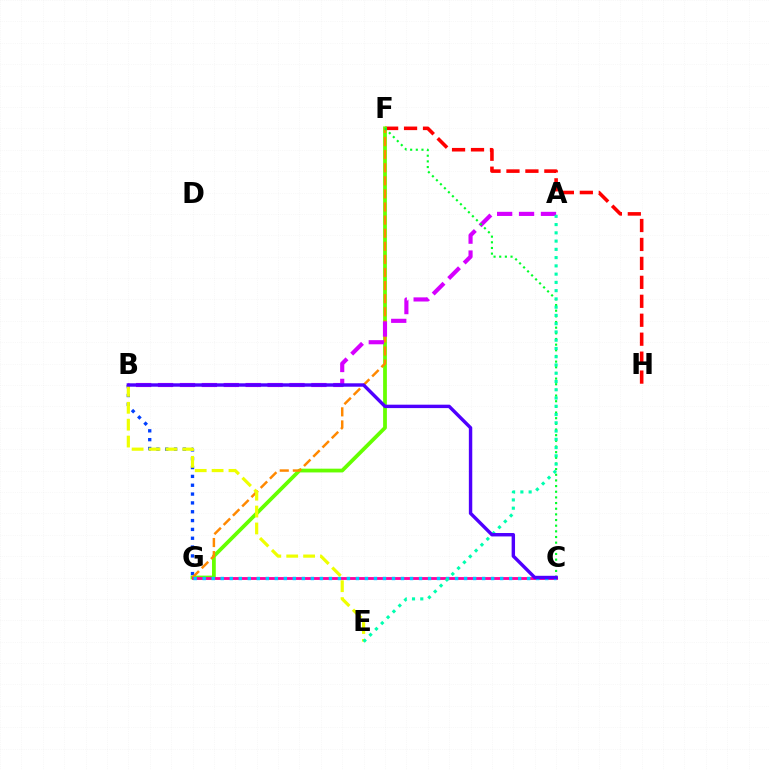{('F', 'H'): [{'color': '#ff0000', 'line_style': 'dashed', 'thickness': 2.57}], ('B', 'G'): [{'color': '#003fff', 'line_style': 'dotted', 'thickness': 2.4}], ('F', 'G'): [{'color': '#66ff00', 'line_style': 'solid', 'thickness': 2.71}, {'color': '#ff8800', 'line_style': 'dashed', 'thickness': 1.78}], ('A', 'B'): [{'color': '#d600ff', 'line_style': 'dashed', 'thickness': 2.98}], ('C', 'G'): [{'color': '#ff00a0', 'line_style': 'solid', 'thickness': 2.04}, {'color': '#00c7ff', 'line_style': 'dotted', 'thickness': 2.45}], ('B', 'E'): [{'color': '#eeff00', 'line_style': 'dashed', 'thickness': 2.29}], ('C', 'F'): [{'color': '#00ff27', 'line_style': 'dotted', 'thickness': 1.54}], ('A', 'E'): [{'color': '#00ffaf', 'line_style': 'dotted', 'thickness': 2.24}], ('B', 'C'): [{'color': '#4f00ff', 'line_style': 'solid', 'thickness': 2.46}]}